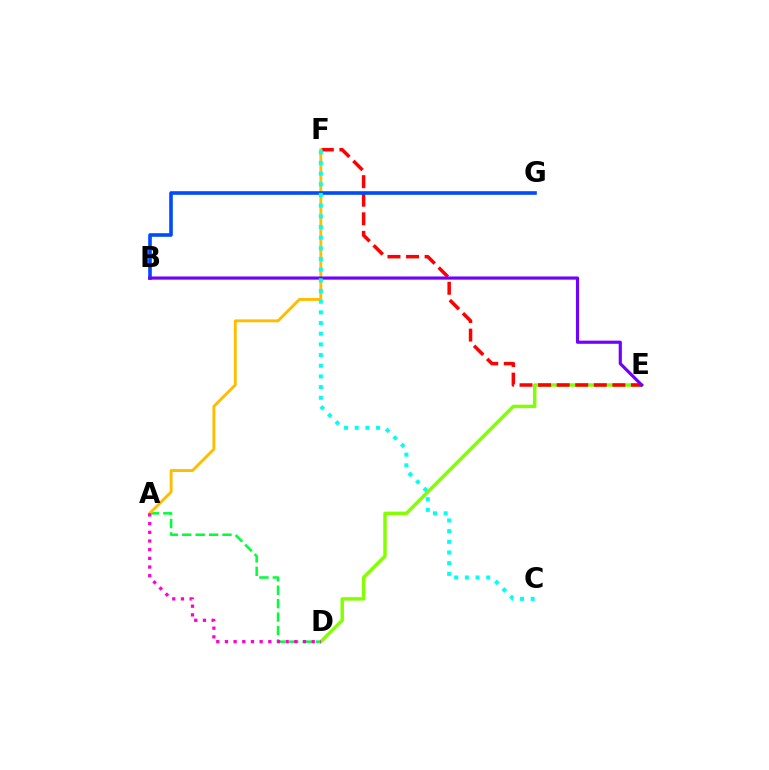{('D', 'E'): [{'color': '#84ff00', 'line_style': 'solid', 'thickness': 2.48}], ('A', 'D'): [{'color': '#00ff39', 'line_style': 'dashed', 'thickness': 1.82}, {'color': '#ff00cf', 'line_style': 'dotted', 'thickness': 2.36}], ('E', 'F'): [{'color': '#ff0000', 'line_style': 'dashed', 'thickness': 2.52}], ('A', 'F'): [{'color': '#ffbd00', 'line_style': 'solid', 'thickness': 2.09}], ('B', 'G'): [{'color': '#004bff', 'line_style': 'solid', 'thickness': 2.61}], ('B', 'E'): [{'color': '#7200ff', 'line_style': 'solid', 'thickness': 2.28}], ('C', 'F'): [{'color': '#00fff6', 'line_style': 'dotted', 'thickness': 2.9}]}